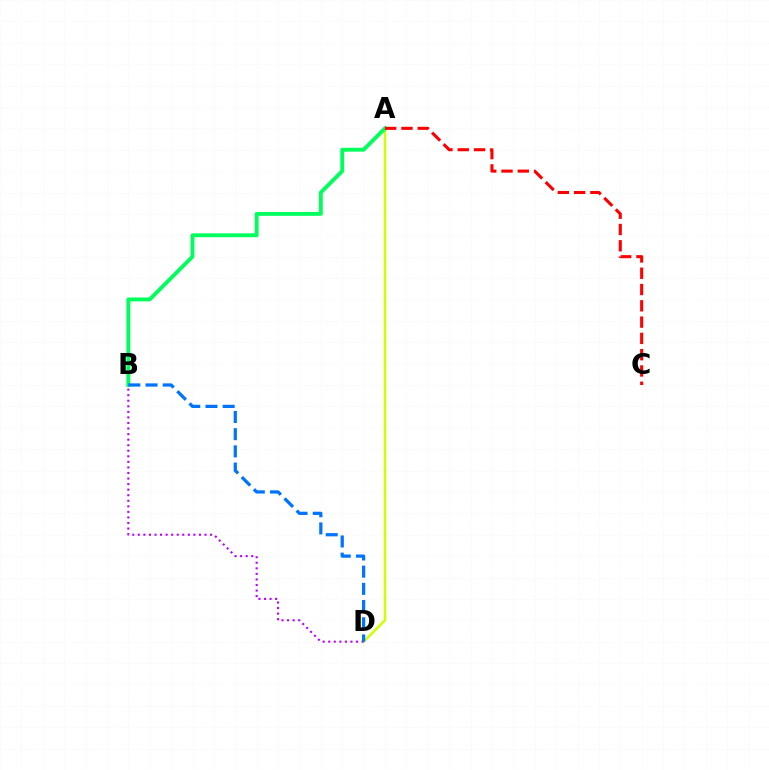{('A', 'D'): [{'color': '#d1ff00', 'line_style': 'solid', 'thickness': 1.81}], ('B', 'D'): [{'color': '#b900ff', 'line_style': 'dotted', 'thickness': 1.51}, {'color': '#0074ff', 'line_style': 'dashed', 'thickness': 2.34}], ('A', 'B'): [{'color': '#00ff5c', 'line_style': 'solid', 'thickness': 2.79}], ('A', 'C'): [{'color': '#ff0000', 'line_style': 'dashed', 'thickness': 2.21}]}